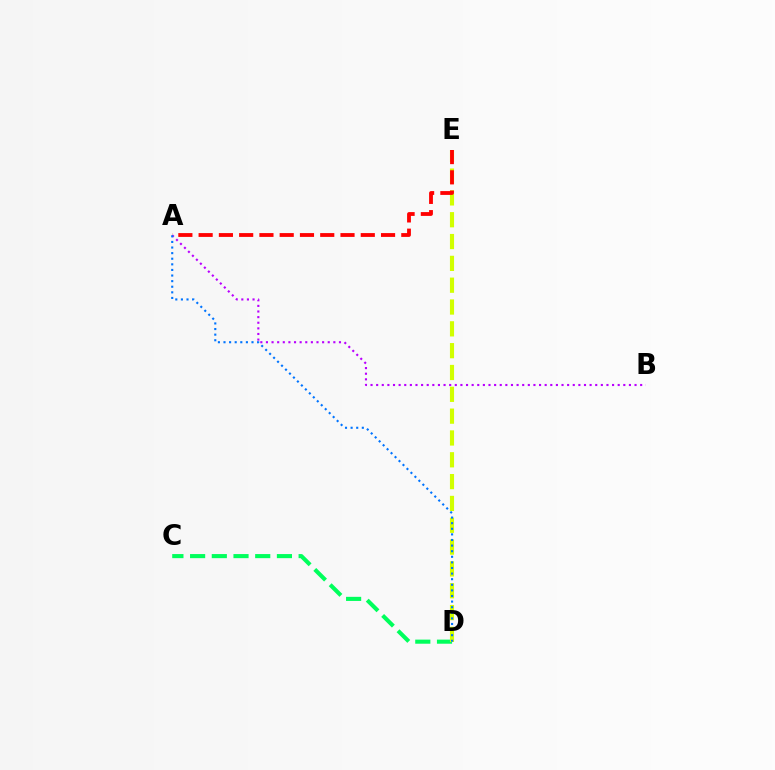{('A', 'B'): [{'color': '#b900ff', 'line_style': 'dotted', 'thickness': 1.53}], ('C', 'D'): [{'color': '#00ff5c', 'line_style': 'dashed', 'thickness': 2.95}], ('D', 'E'): [{'color': '#d1ff00', 'line_style': 'dashed', 'thickness': 2.96}], ('A', 'E'): [{'color': '#ff0000', 'line_style': 'dashed', 'thickness': 2.75}], ('A', 'D'): [{'color': '#0074ff', 'line_style': 'dotted', 'thickness': 1.52}]}